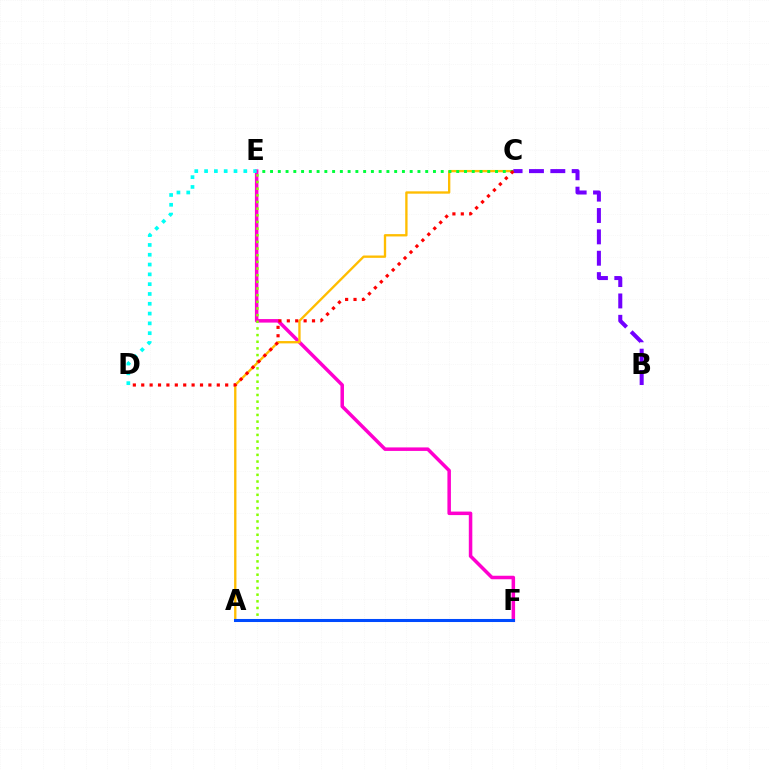{('E', 'F'): [{'color': '#ff00cf', 'line_style': 'solid', 'thickness': 2.53}], ('A', 'E'): [{'color': '#84ff00', 'line_style': 'dotted', 'thickness': 1.81}], ('A', 'C'): [{'color': '#ffbd00', 'line_style': 'solid', 'thickness': 1.68}], ('D', 'E'): [{'color': '#00fff6', 'line_style': 'dotted', 'thickness': 2.66}], ('C', 'E'): [{'color': '#00ff39', 'line_style': 'dotted', 'thickness': 2.11}], ('B', 'C'): [{'color': '#7200ff', 'line_style': 'dashed', 'thickness': 2.9}], ('A', 'F'): [{'color': '#004bff', 'line_style': 'solid', 'thickness': 2.2}], ('C', 'D'): [{'color': '#ff0000', 'line_style': 'dotted', 'thickness': 2.28}]}